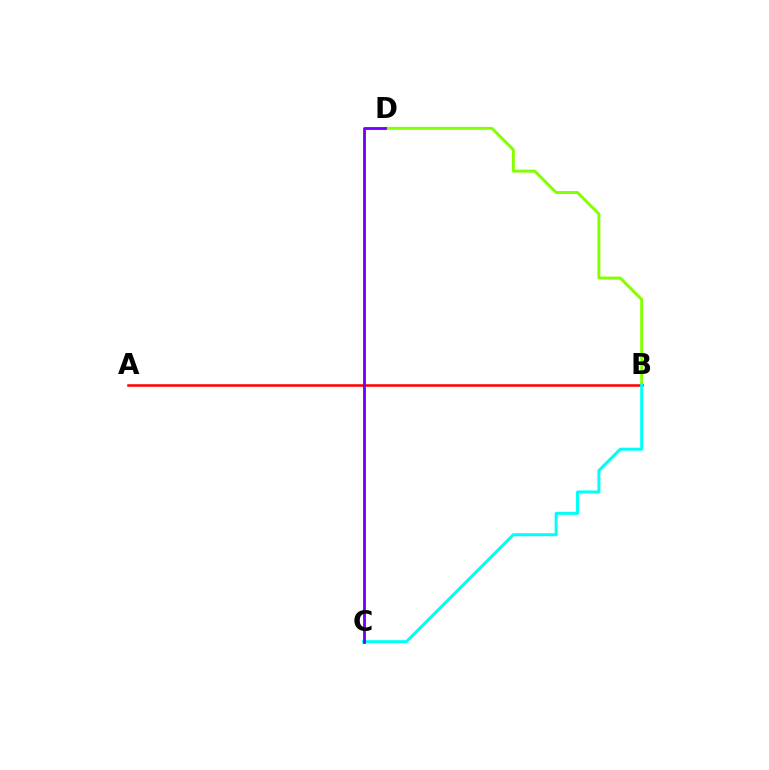{('B', 'D'): [{'color': '#84ff00', 'line_style': 'solid', 'thickness': 2.12}], ('A', 'B'): [{'color': '#ff0000', 'line_style': 'solid', 'thickness': 1.82}], ('B', 'C'): [{'color': '#00fff6', 'line_style': 'solid', 'thickness': 2.15}], ('C', 'D'): [{'color': '#7200ff', 'line_style': 'solid', 'thickness': 2.04}]}